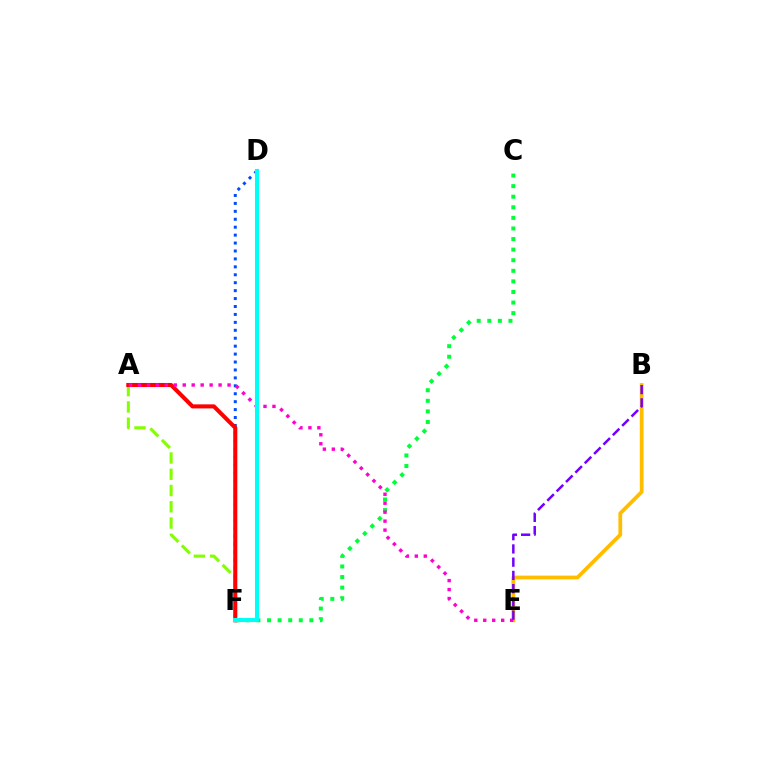{('D', 'F'): [{'color': '#004bff', 'line_style': 'dotted', 'thickness': 2.15}, {'color': '#00fff6', 'line_style': 'solid', 'thickness': 2.95}], ('C', 'F'): [{'color': '#00ff39', 'line_style': 'dotted', 'thickness': 2.88}], ('A', 'F'): [{'color': '#84ff00', 'line_style': 'dashed', 'thickness': 2.21}, {'color': '#ff0000', 'line_style': 'solid', 'thickness': 2.93}], ('B', 'E'): [{'color': '#ffbd00', 'line_style': 'solid', 'thickness': 2.71}, {'color': '#7200ff', 'line_style': 'dashed', 'thickness': 1.8}], ('A', 'E'): [{'color': '#ff00cf', 'line_style': 'dotted', 'thickness': 2.43}]}